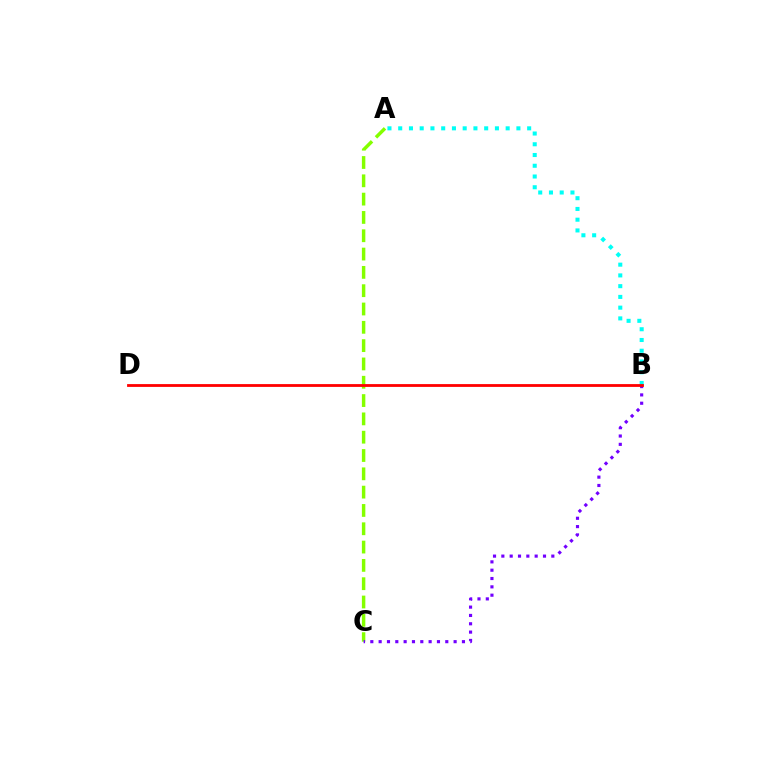{('A', 'C'): [{'color': '#84ff00', 'line_style': 'dashed', 'thickness': 2.49}], ('B', 'C'): [{'color': '#7200ff', 'line_style': 'dotted', 'thickness': 2.26}], ('A', 'B'): [{'color': '#00fff6', 'line_style': 'dotted', 'thickness': 2.92}], ('B', 'D'): [{'color': '#ff0000', 'line_style': 'solid', 'thickness': 2.02}]}